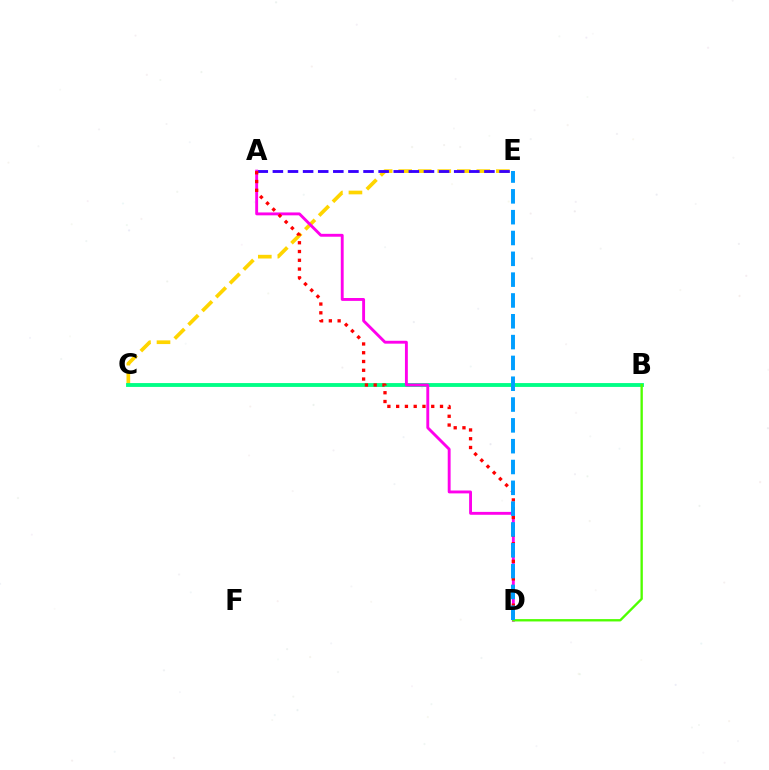{('C', 'E'): [{'color': '#ffd500', 'line_style': 'dashed', 'thickness': 2.65}], ('B', 'C'): [{'color': '#00ff86', 'line_style': 'solid', 'thickness': 2.77}], ('A', 'E'): [{'color': '#3700ff', 'line_style': 'dashed', 'thickness': 2.05}], ('A', 'D'): [{'color': '#ff00ed', 'line_style': 'solid', 'thickness': 2.08}, {'color': '#ff0000', 'line_style': 'dotted', 'thickness': 2.38}], ('B', 'D'): [{'color': '#4fff00', 'line_style': 'solid', 'thickness': 1.69}], ('D', 'E'): [{'color': '#009eff', 'line_style': 'dashed', 'thickness': 2.83}]}